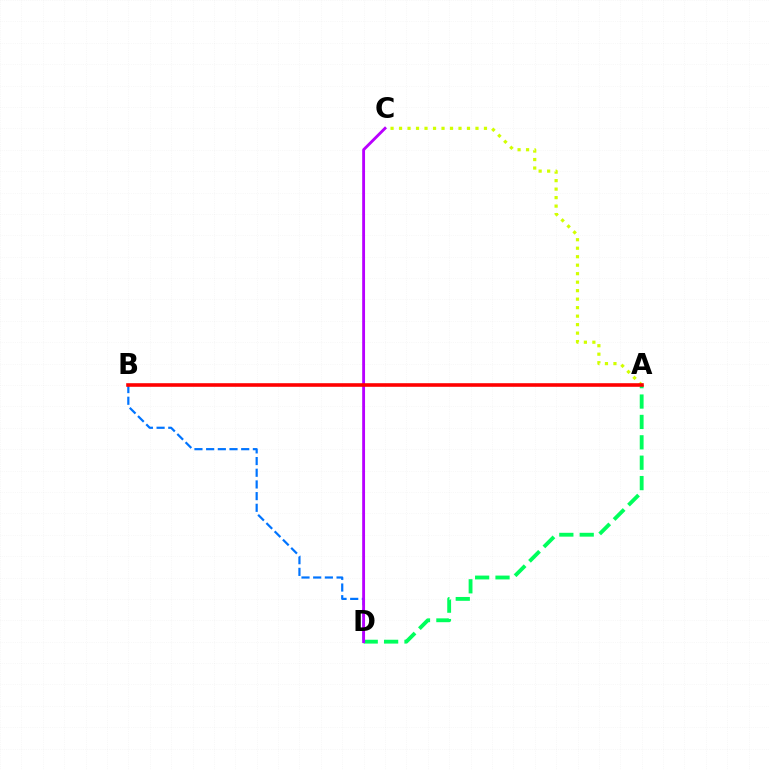{('A', 'D'): [{'color': '#00ff5c', 'line_style': 'dashed', 'thickness': 2.77}], ('A', 'C'): [{'color': '#d1ff00', 'line_style': 'dotted', 'thickness': 2.31}], ('B', 'D'): [{'color': '#0074ff', 'line_style': 'dashed', 'thickness': 1.59}], ('C', 'D'): [{'color': '#b900ff', 'line_style': 'solid', 'thickness': 2.06}], ('A', 'B'): [{'color': '#ff0000', 'line_style': 'solid', 'thickness': 2.58}]}